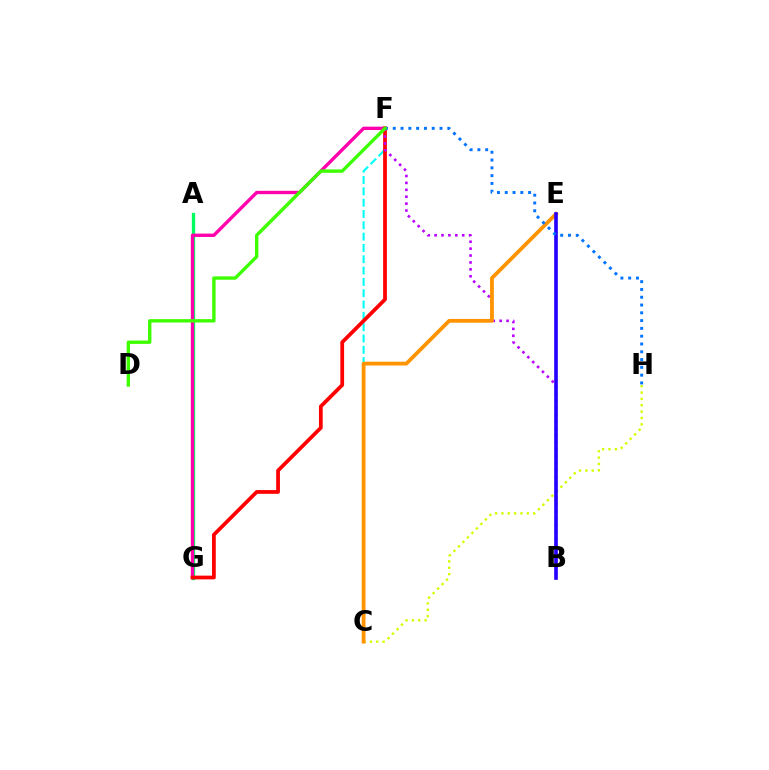{('A', 'G'): [{'color': '#00ff5c', 'line_style': 'solid', 'thickness': 2.4}], ('C', 'F'): [{'color': '#00fff6', 'line_style': 'dashed', 'thickness': 1.54}], ('C', 'H'): [{'color': '#d1ff00', 'line_style': 'dotted', 'thickness': 1.73}], ('F', 'G'): [{'color': '#ff00ac', 'line_style': 'solid', 'thickness': 2.41}, {'color': '#ff0000', 'line_style': 'solid', 'thickness': 2.7}], ('B', 'F'): [{'color': '#b900ff', 'line_style': 'dotted', 'thickness': 1.88}], ('C', 'E'): [{'color': '#ff9400', 'line_style': 'solid', 'thickness': 2.72}], ('B', 'E'): [{'color': '#2500ff', 'line_style': 'solid', 'thickness': 2.62}], ('F', 'H'): [{'color': '#0074ff', 'line_style': 'dotted', 'thickness': 2.12}], ('D', 'F'): [{'color': '#3dff00', 'line_style': 'solid', 'thickness': 2.42}]}